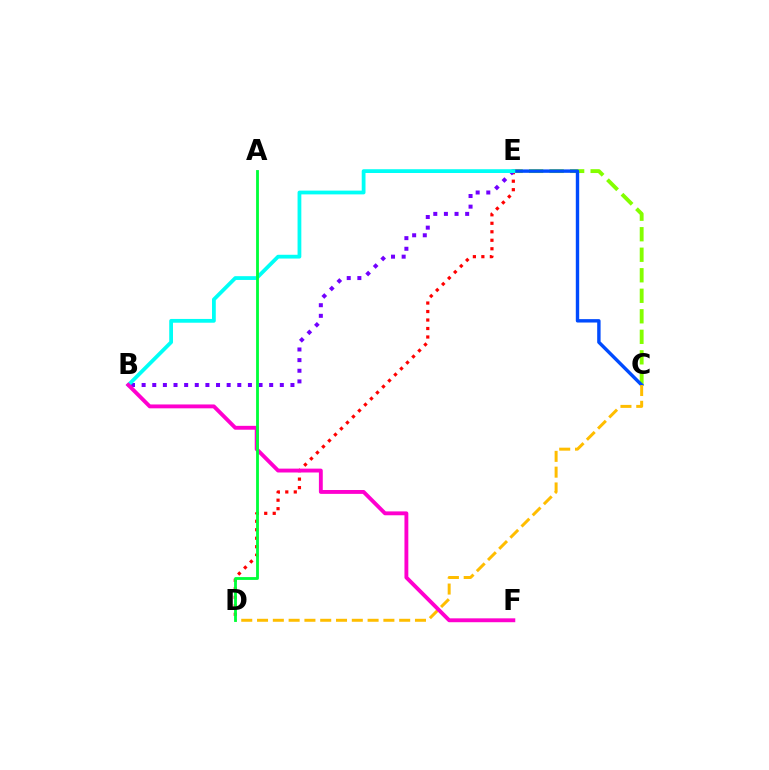{('D', 'E'): [{'color': '#ff0000', 'line_style': 'dotted', 'thickness': 2.31}], ('C', 'E'): [{'color': '#84ff00', 'line_style': 'dashed', 'thickness': 2.79}, {'color': '#004bff', 'line_style': 'solid', 'thickness': 2.45}], ('B', 'E'): [{'color': '#7200ff', 'line_style': 'dotted', 'thickness': 2.89}, {'color': '#00fff6', 'line_style': 'solid', 'thickness': 2.72}], ('C', 'D'): [{'color': '#ffbd00', 'line_style': 'dashed', 'thickness': 2.15}], ('B', 'F'): [{'color': '#ff00cf', 'line_style': 'solid', 'thickness': 2.79}], ('A', 'D'): [{'color': '#00ff39', 'line_style': 'solid', 'thickness': 2.04}]}